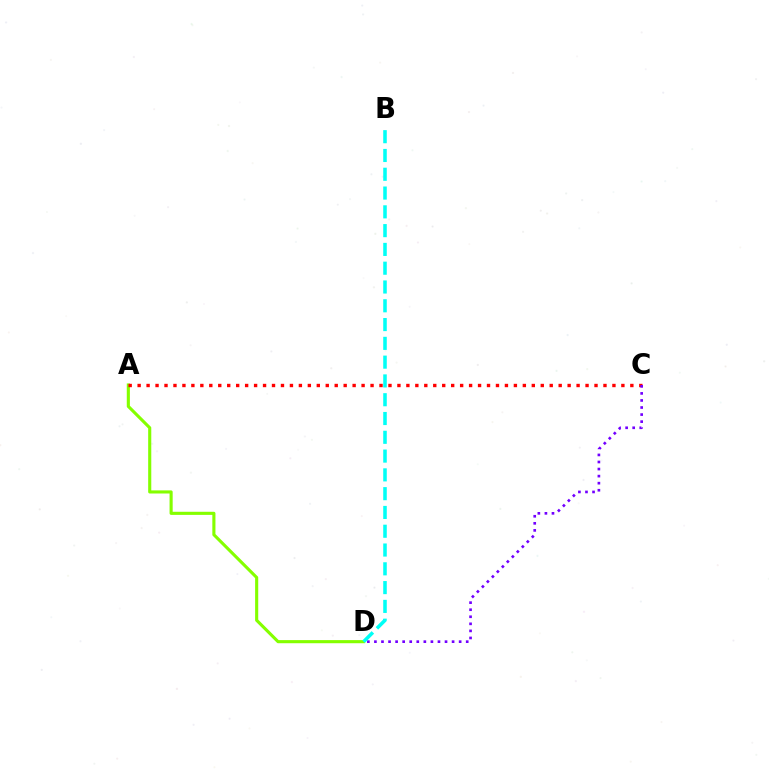{('A', 'D'): [{'color': '#84ff00', 'line_style': 'solid', 'thickness': 2.24}], ('A', 'C'): [{'color': '#ff0000', 'line_style': 'dotted', 'thickness': 2.43}], ('C', 'D'): [{'color': '#7200ff', 'line_style': 'dotted', 'thickness': 1.92}], ('B', 'D'): [{'color': '#00fff6', 'line_style': 'dashed', 'thickness': 2.55}]}